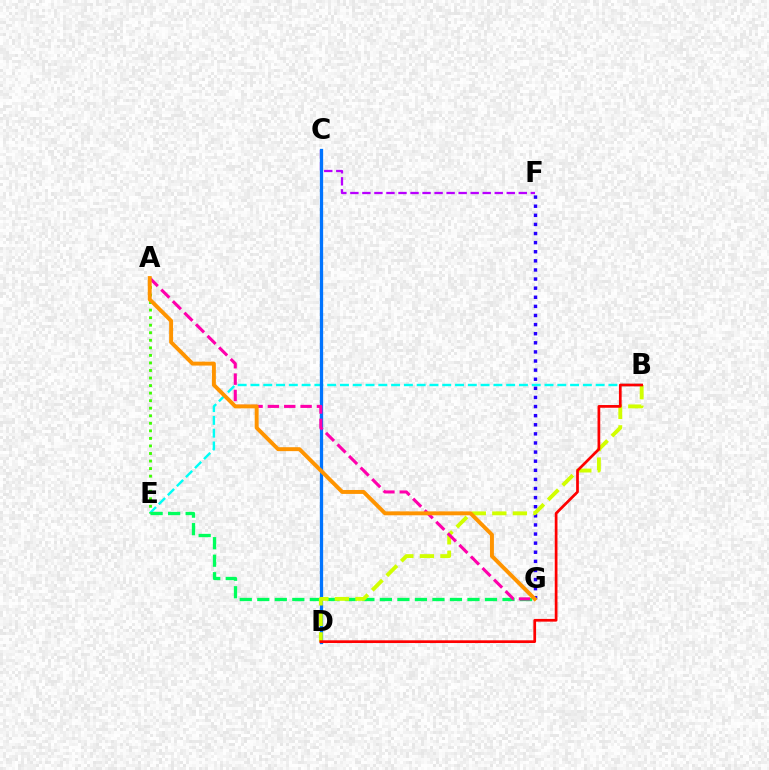{('B', 'E'): [{'color': '#00fff6', 'line_style': 'dashed', 'thickness': 1.74}], ('C', 'F'): [{'color': '#b900ff', 'line_style': 'dashed', 'thickness': 1.63}], ('A', 'E'): [{'color': '#3dff00', 'line_style': 'dotted', 'thickness': 2.05}], ('C', 'D'): [{'color': '#0074ff', 'line_style': 'solid', 'thickness': 2.36}], ('F', 'G'): [{'color': '#2500ff', 'line_style': 'dotted', 'thickness': 2.47}], ('E', 'G'): [{'color': '#00ff5c', 'line_style': 'dashed', 'thickness': 2.38}], ('B', 'D'): [{'color': '#d1ff00', 'line_style': 'dashed', 'thickness': 2.79}, {'color': '#ff0000', 'line_style': 'solid', 'thickness': 1.96}], ('A', 'G'): [{'color': '#ff00ac', 'line_style': 'dashed', 'thickness': 2.22}, {'color': '#ff9400', 'line_style': 'solid', 'thickness': 2.83}]}